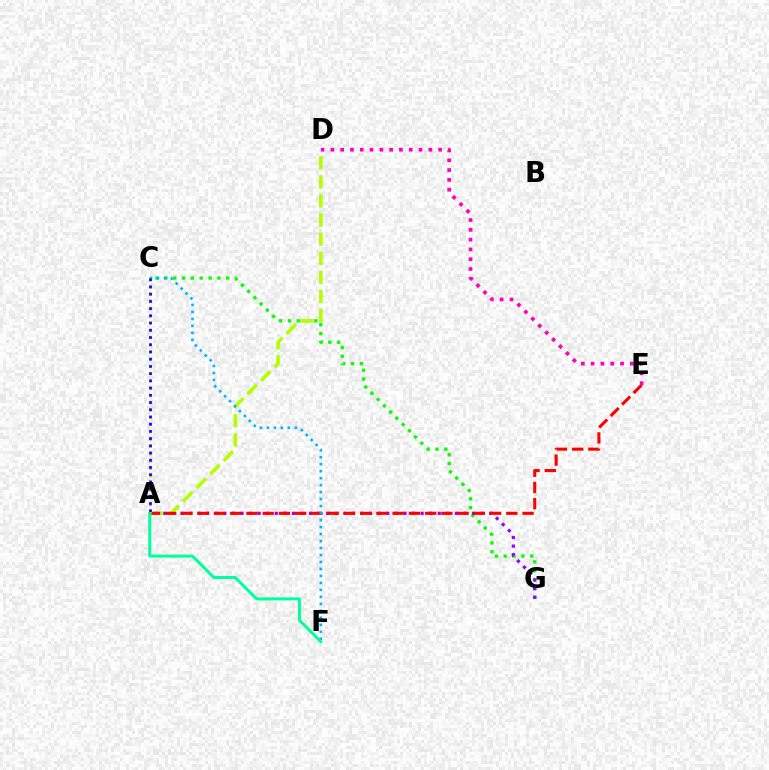{('C', 'G'): [{'color': '#08ff00', 'line_style': 'dotted', 'thickness': 2.4}], ('A', 'G'): [{'color': '#9b00ff', 'line_style': 'dotted', 'thickness': 2.33}], ('A', 'D'): [{'color': '#b3ff00', 'line_style': 'dashed', 'thickness': 2.6}], ('A', 'E'): [{'color': '#ff0000', 'line_style': 'dashed', 'thickness': 2.21}], ('D', 'E'): [{'color': '#ff00bd', 'line_style': 'dotted', 'thickness': 2.66}], ('A', 'C'): [{'color': '#ffa500', 'line_style': 'dotted', 'thickness': 1.98}, {'color': '#0010ff', 'line_style': 'dotted', 'thickness': 1.96}], ('C', 'F'): [{'color': '#00b5ff', 'line_style': 'dotted', 'thickness': 1.9}], ('A', 'F'): [{'color': '#00ff9d', 'line_style': 'solid', 'thickness': 2.16}]}